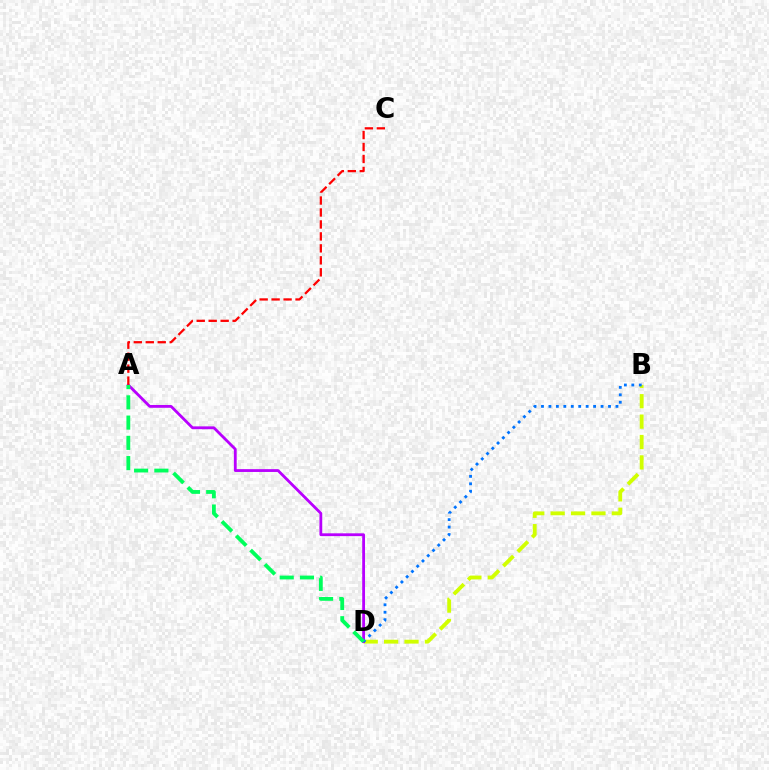{('B', 'D'): [{'color': '#d1ff00', 'line_style': 'dashed', 'thickness': 2.77}, {'color': '#0074ff', 'line_style': 'dotted', 'thickness': 2.02}], ('A', 'D'): [{'color': '#b900ff', 'line_style': 'solid', 'thickness': 2.02}, {'color': '#00ff5c', 'line_style': 'dashed', 'thickness': 2.75}], ('A', 'C'): [{'color': '#ff0000', 'line_style': 'dashed', 'thickness': 1.63}]}